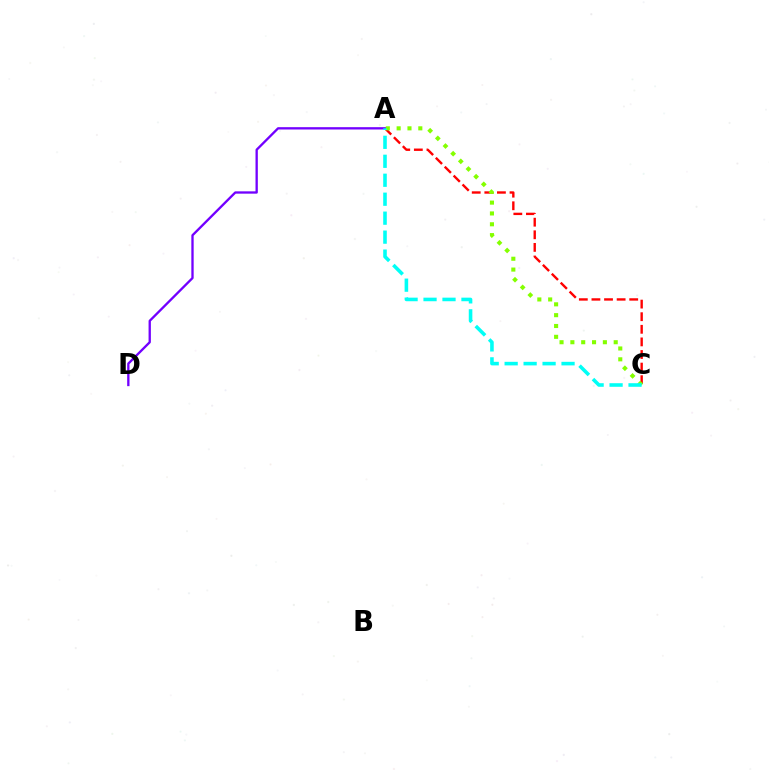{('A', 'C'): [{'color': '#ff0000', 'line_style': 'dashed', 'thickness': 1.71}, {'color': '#84ff00', 'line_style': 'dotted', 'thickness': 2.94}, {'color': '#00fff6', 'line_style': 'dashed', 'thickness': 2.58}], ('A', 'D'): [{'color': '#7200ff', 'line_style': 'solid', 'thickness': 1.67}]}